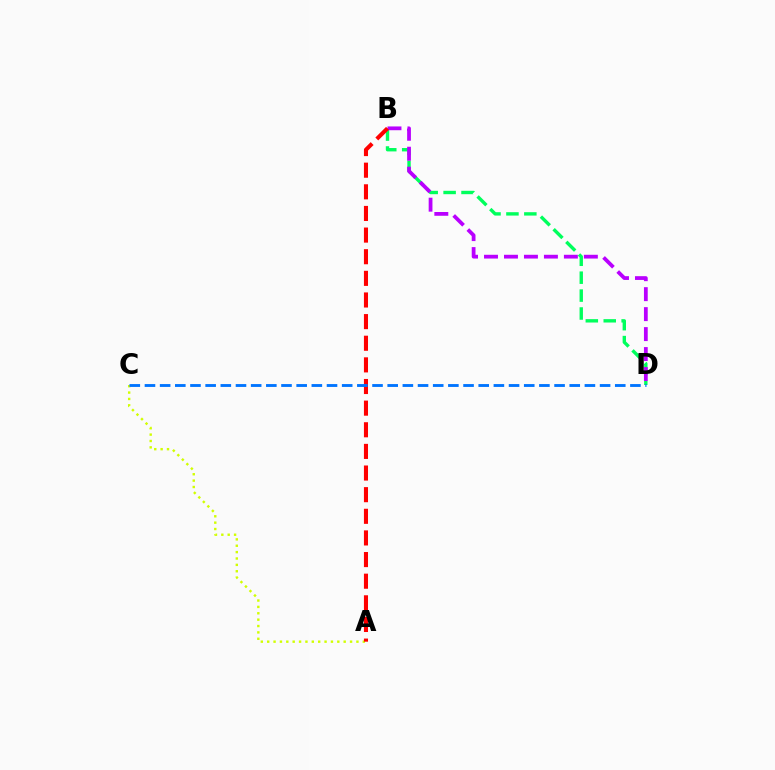{('B', 'D'): [{'color': '#00ff5c', 'line_style': 'dashed', 'thickness': 2.43}, {'color': '#b900ff', 'line_style': 'dashed', 'thickness': 2.71}], ('A', 'C'): [{'color': '#d1ff00', 'line_style': 'dotted', 'thickness': 1.73}], ('A', 'B'): [{'color': '#ff0000', 'line_style': 'dashed', 'thickness': 2.94}], ('C', 'D'): [{'color': '#0074ff', 'line_style': 'dashed', 'thickness': 2.06}]}